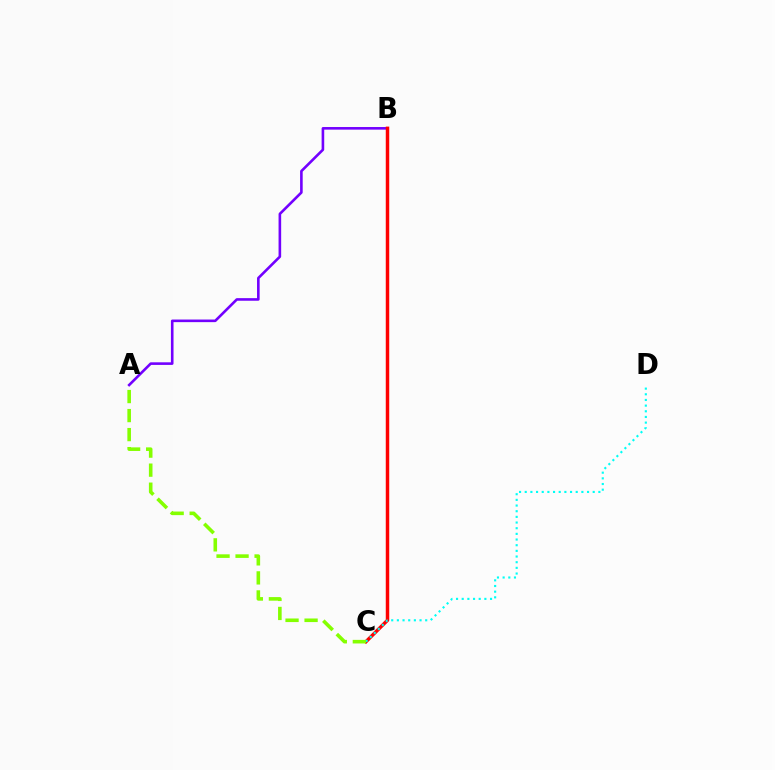{('A', 'B'): [{'color': '#7200ff', 'line_style': 'solid', 'thickness': 1.88}], ('B', 'C'): [{'color': '#ff0000', 'line_style': 'solid', 'thickness': 2.49}], ('C', 'D'): [{'color': '#00fff6', 'line_style': 'dotted', 'thickness': 1.54}], ('A', 'C'): [{'color': '#84ff00', 'line_style': 'dashed', 'thickness': 2.58}]}